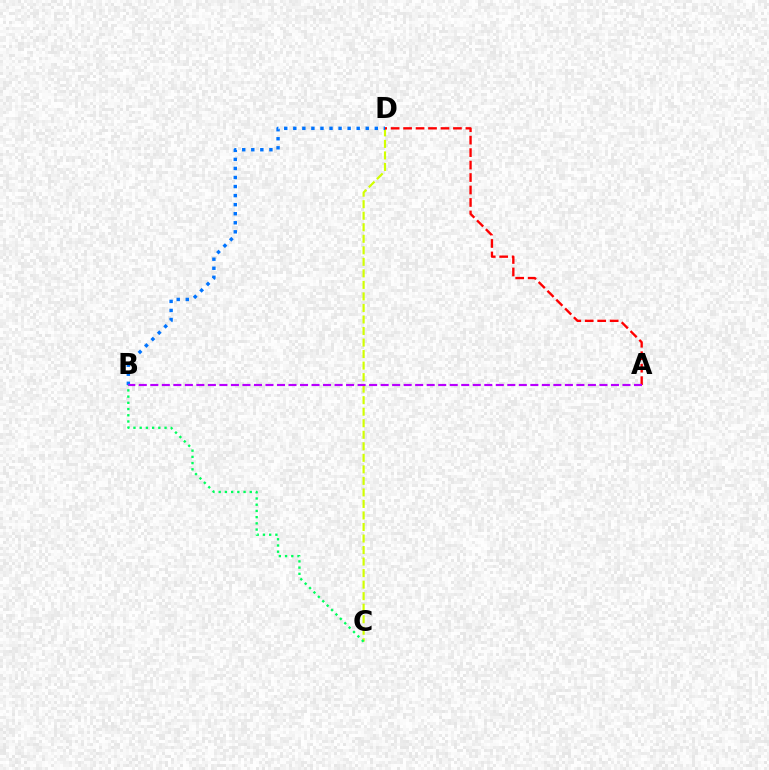{('C', 'D'): [{'color': '#d1ff00', 'line_style': 'dashed', 'thickness': 1.57}], ('B', 'D'): [{'color': '#0074ff', 'line_style': 'dotted', 'thickness': 2.46}], ('A', 'D'): [{'color': '#ff0000', 'line_style': 'dashed', 'thickness': 1.69}], ('A', 'B'): [{'color': '#b900ff', 'line_style': 'dashed', 'thickness': 1.56}], ('B', 'C'): [{'color': '#00ff5c', 'line_style': 'dotted', 'thickness': 1.69}]}